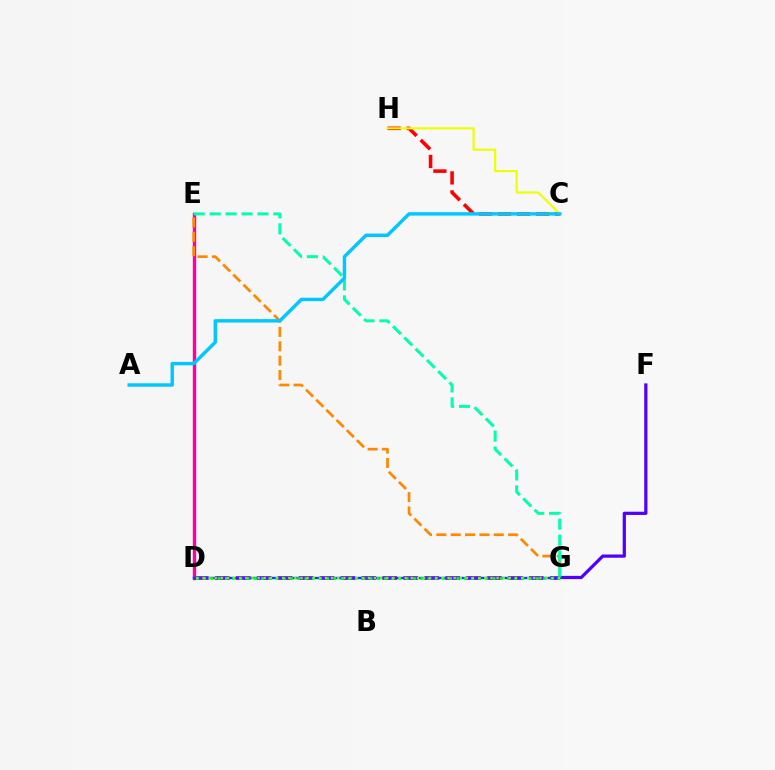{('D', 'E'): [{'color': '#ff00a0', 'line_style': 'solid', 'thickness': 2.44}], ('D', 'G'): [{'color': '#d600ff', 'line_style': 'dashed', 'thickness': 2.84}, {'color': '#003fff', 'line_style': 'solid', 'thickness': 1.71}, {'color': '#00ff27', 'line_style': 'dotted', 'thickness': 1.97}, {'color': '#66ff00', 'line_style': 'dotted', 'thickness': 1.66}], ('C', 'H'): [{'color': '#ff0000', 'line_style': 'dashed', 'thickness': 2.58}, {'color': '#eeff00', 'line_style': 'solid', 'thickness': 1.56}], ('F', 'G'): [{'color': '#4f00ff', 'line_style': 'solid', 'thickness': 2.32}], ('E', 'G'): [{'color': '#ff8800', 'line_style': 'dashed', 'thickness': 1.95}, {'color': '#00ffaf', 'line_style': 'dashed', 'thickness': 2.16}], ('A', 'C'): [{'color': '#00c7ff', 'line_style': 'solid', 'thickness': 2.47}]}